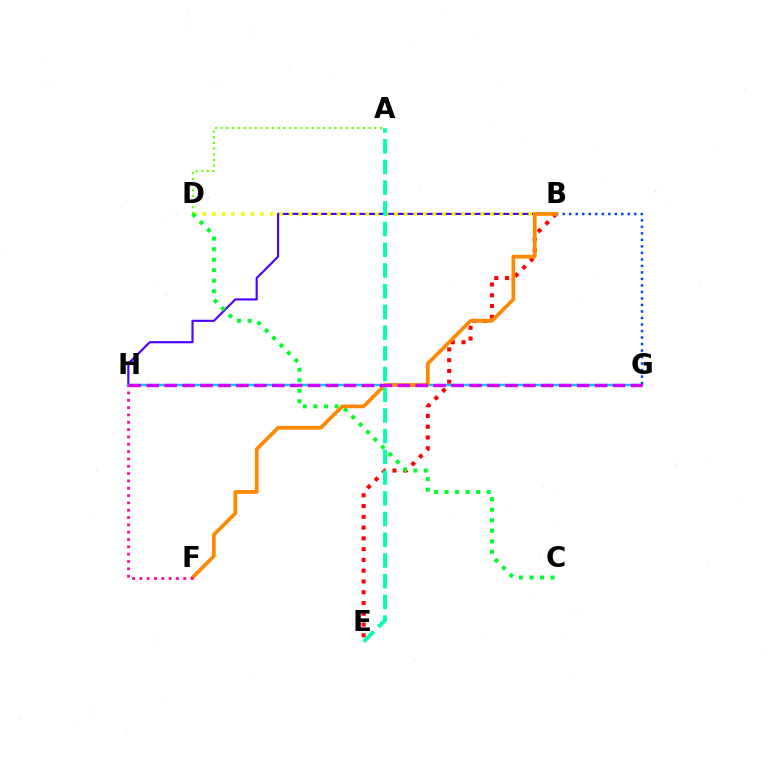{('B', 'H'): [{'color': '#4f00ff', 'line_style': 'solid', 'thickness': 1.54}], ('A', 'D'): [{'color': '#66ff00', 'line_style': 'dotted', 'thickness': 1.54}], ('B', 'E'): [{'color': '#ff0000', 'line_style': 'dotted', 'thickness': 2.93}], ('B', 'D'): [{'color': '#eeff00', 'line_style': 'dotted', 'thickness': 2.6}], ('C', 'D'): [{'color': '#00ff27', 'line_style': 'dotted', 'thickness': 2.86}], ('G', 'H'): [{'color': '#00c7ff', 'line_style': 'solid', 'thickness': 1.74}, {'color': '#d600ff', 'line_style': 'dashed', 'thickness': 2.44}], ('B', 'G'): [{'color': '#003fff', 'line_style': 'dotted', 'thickness': 1.77}], ('B', 'F'): [{'color': '#ff8800', 'line_style': 'solid', 'thickness': 2.68}], ('A', 'E'): [{'color': '#00ffaf', 'line_style': 'dashed', 'thickness': 2.81}], ('F', 'H'): [{'color': '#ff00a0', 'line_style': 'dotted', 'thickness': 1.99}]}